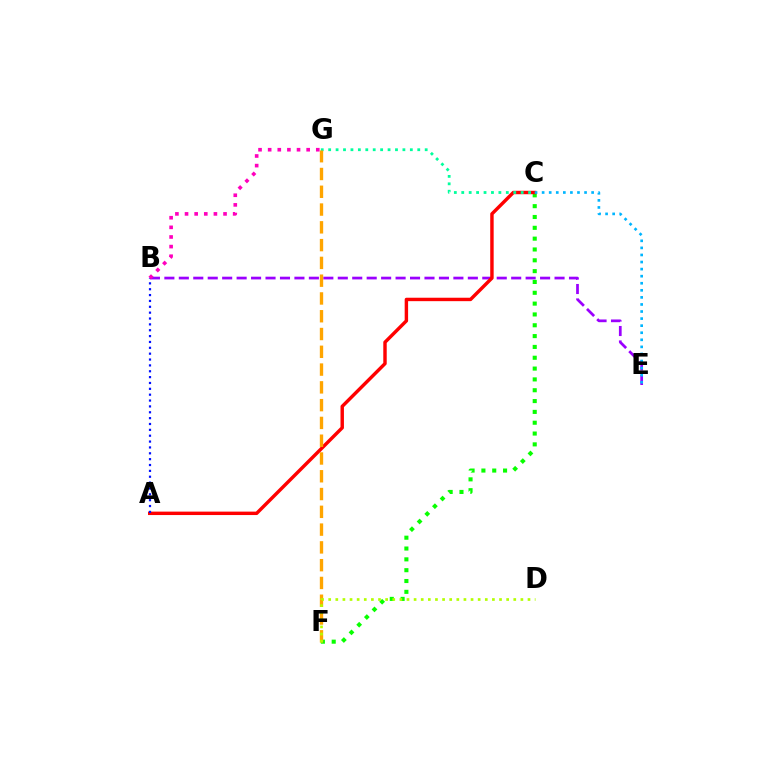{('B', 'E'): [{'color': '#9b00ff', 'line_style': 'dashed', 'thickness': 1.96}], ('C', 'F'): [{'color': '#08ff00', 'line_style': 'dotted', 'thickness': 2.94}], ('A', 'C'): [{'color': '#ff0000', 'line_style': 'solid', 'thickness': 2.47}], ('C', 'G'): [{'color': '#00ff9d', 'line_style': 'dotted', 'thickness': 2.02}], ('F', 'G'): [{'color': '#ffa500', 'line_style': 'dashed', 'thickness': 2.42}], ('C', 'E'): [{'color': '#00b5ff', 'line_style': 'dotted', 'thickness': 1.92}], ('A', 'B'): [{'color': '#0010ff', 'line_style': 'dotted', 'thickness': 1.59}], ('B', 'G'): [{'color': '#ff00bd', 'line_style': 'dotted', 'thickness': 2.62}], ('D', 'F'): [{'color': '#b3ff00', 'line_style': 'dotted', 'thickness': 1.93}]}